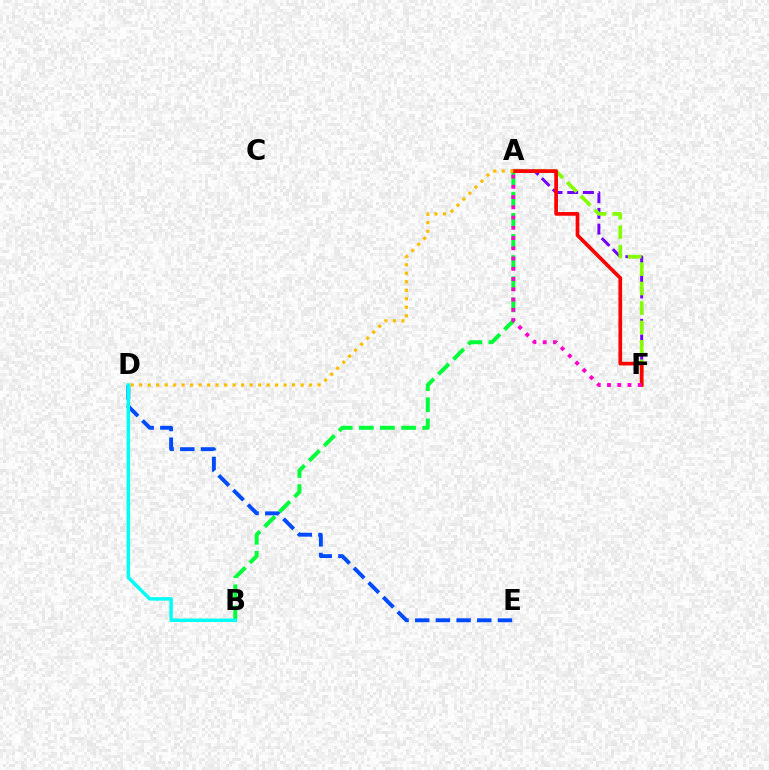{('A', 'F'): [{'color': '#7200ff', 'line_style': 'dashed', 'thickness': 2.13}, {'color': '#84ff00', 'line_style': 'dashed', 'thickness': 2.64}, {'color': '#ff0000', 'line_style': 'solid', 'thickness': 2.65}, {'color': '#ff00cf', 'line_style': 'dotted', 'thickness': 2.78}], ('A', 'B'): [{'color': '#00ff39', 'line_style': 'dashed', 'thickness': 2.87}], ('D', 'E'): [{'color': '#004bff', 'line_style': 'dashed', 'thickness': 2.81}], ('B', 'D'): [{'color': '#00fff6', 'line_style': 'solid', 'thickness': 2.5}], ('A', 'D'): [{'color': '#ffbd00', 'line_style': 'dotted', 'thickness': 2.31}]}